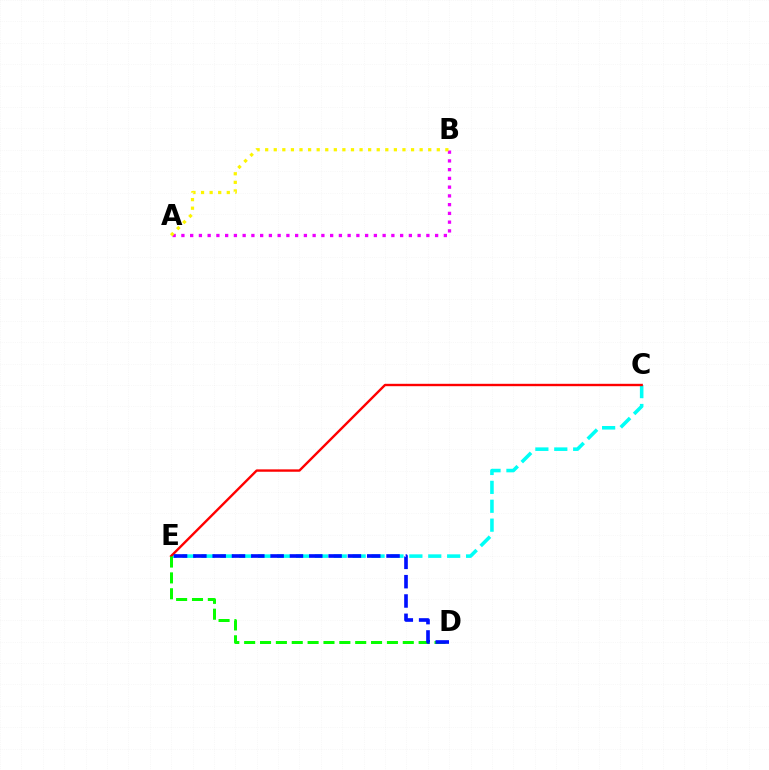{('C', 'E'): [{'color': '#00fff6', 'line_style': 'dashed', 'thickness': 2.57}, {'color': '#ff0000', 'line_style': 'solid', 'thickness': 1.71}], ('A', 'B'): [{'color': '#ee00ff', 'line_style': 'dotted', 'thickness': 2.38}, {'color': '#fcf500', 'line_style': 'dotted', 'thickness': 2.33}], ('D', 'E'): [{'color': '#08ff00', 'line_style': 'dashed', 'thickness': 2.15}, {'color': '#0010ff', 'line_style': 'dashed', 'thickness': 2.62}]}